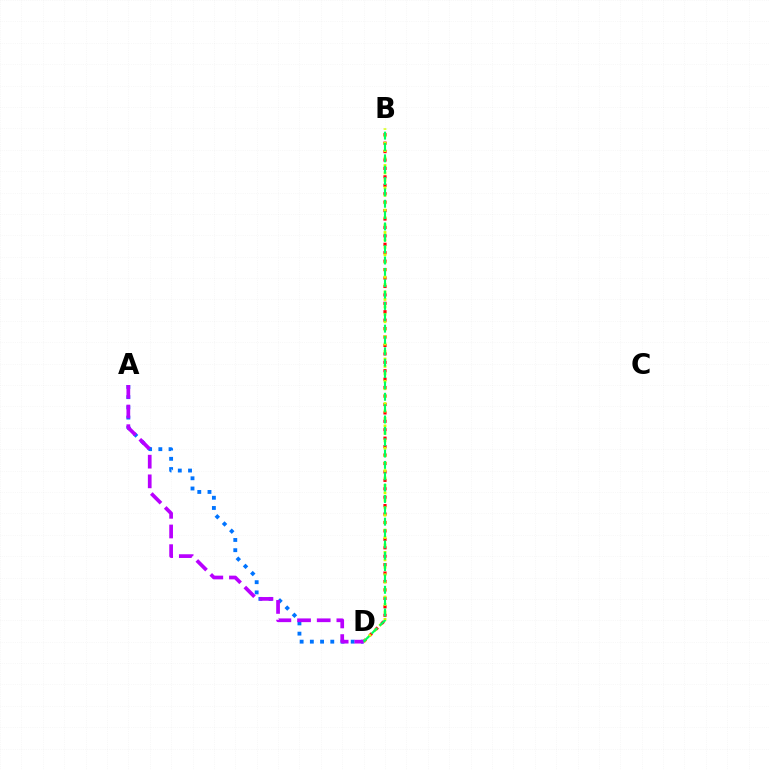{('B', 'D'): [{'color': '#ff0000', 'line_style': 'dotted', 'thickness': 2.29}, {'color': '#d1ff00', 'line_style': 'dotted', 'thickness': 2.02}, {'color': '#00ff5c', 'line_style': 'dashed', 'thickness': 1.54}], ('A', 'D'): [{'color': '#0074ff', 'line_style': 'dotted', 'thickness': 2.78}, {'color': '#b900ff', 'line_style': 'dashed', 'thickness': 2.67}]}